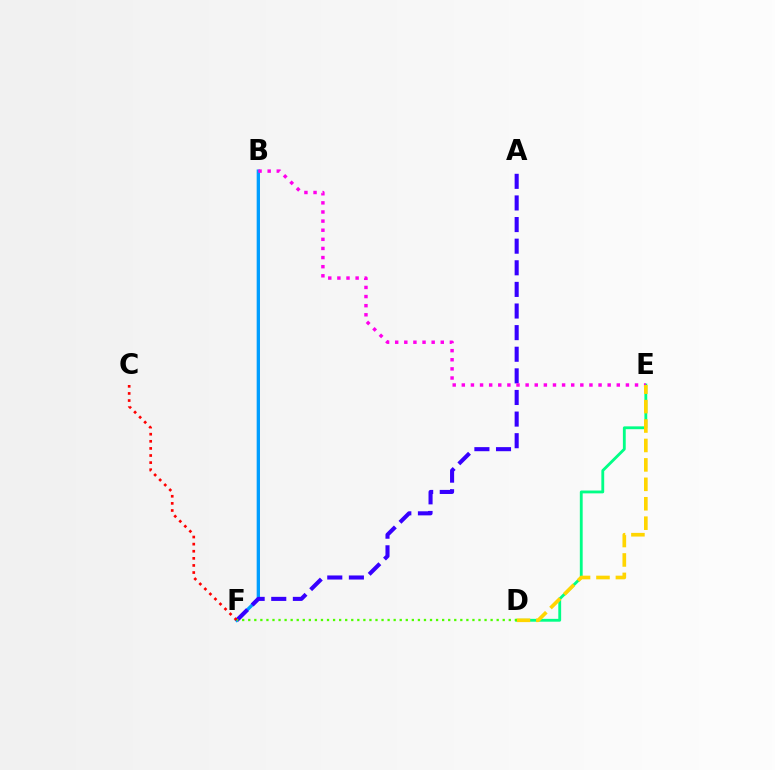{('B', 'F'): [{'color': '#009eff', 'line_style': 'solid', 'thickness': 2.38}], ('D', 'E'): [{'color': '#00ff86', 'line_style': 'solid', 'thickness': 2.04}, {'color': '#ffd500', 'line_style': 'dashed', 'thickness': 2.64}], ('A', 'F'): [{'color': '#3700ff', 'line_style': 'dashed', 'thickness': 2.94}], ('B', 'E'): [{'color': '#ff00ed', 'line_style': 'dotted', 'thickness': 2.48}], ('C', 'F'): [{'color': '#ff0000', 'line_style': 'dotted', 'thickness': 1.93}], ('D', 'F'): [{'color': '#4fff00', 'line_style': 'dotted', 'thickness': 1.65}]}